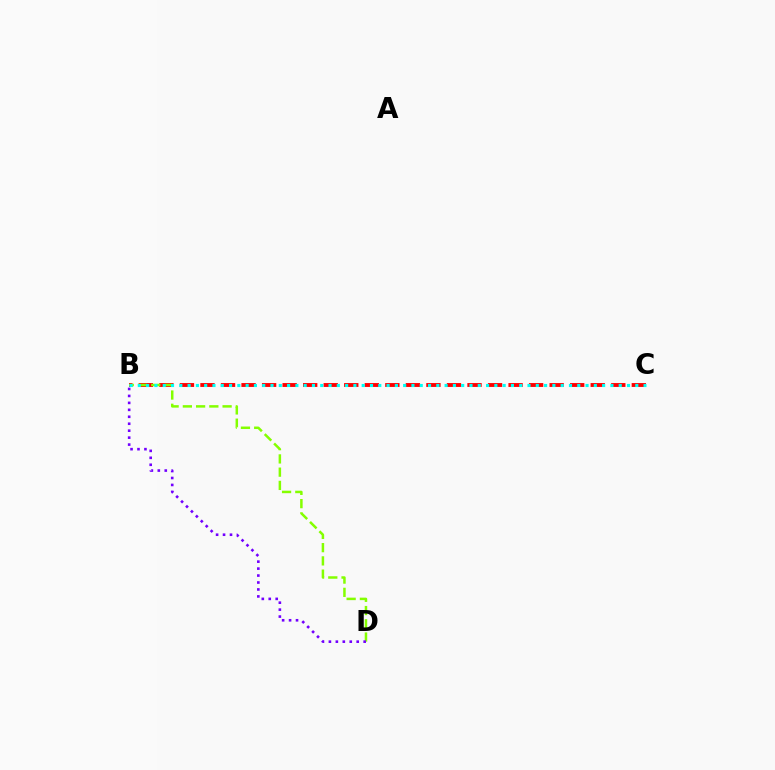{('B', 'C'): [{'color': '#ff0000', 'line_style': 'dashed', 'thickness': 2.79}, {'color': '#00fff6', 'line_style': 'dotted', 'thickness': 2.25}], ('B', 'D'): [{'color': '#84ff00', 'line_style': 'dashed', 'thickness': 1.8}, {'color': '#7200ff', 'line_style': 'dotted', 'thickness': 1.89}]}